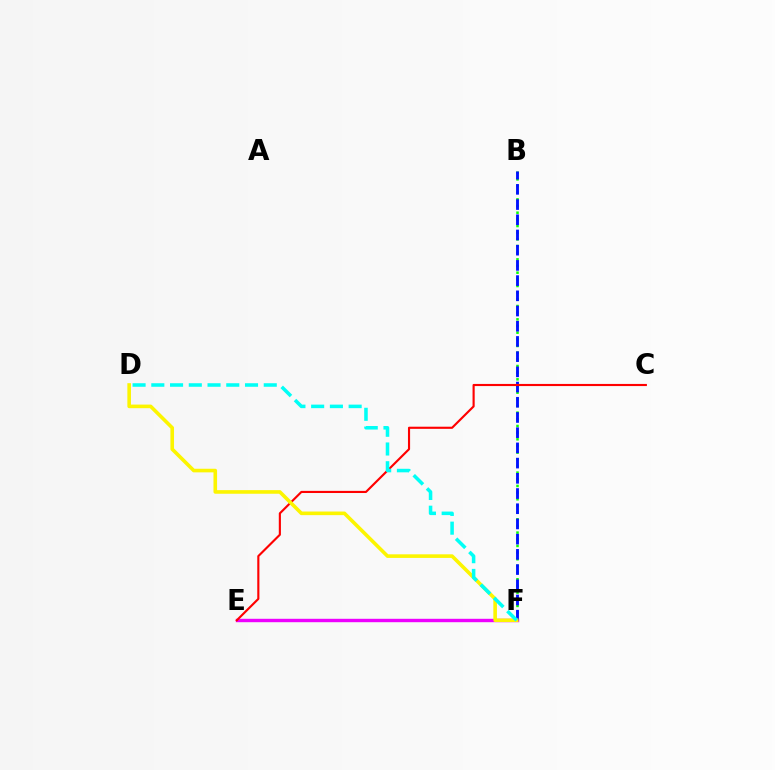{('B', 'F'): [{'color': '#08ff00', 'line_style': 'dotted', 'thickness': 1.81}, {'color': '#0010ff', 'line_style': 'dashed', 'thickness': 2.07}], ('E', 'F'): [{'color': '#ee00ff', 'line_style': 'solid', 'thickness': 2.45}], ('C', 'E'): [{'color': '#ff0000', 'line_style': 'solid', 'thickness': 1.54}], ('D', 'F'): [{'color': '#fcf500', 'line_style': 'solid', 'thickness': 2.59}, {'color': '#00fff6', 'line_style': 'dashed', 'thickness': 2.55}]}